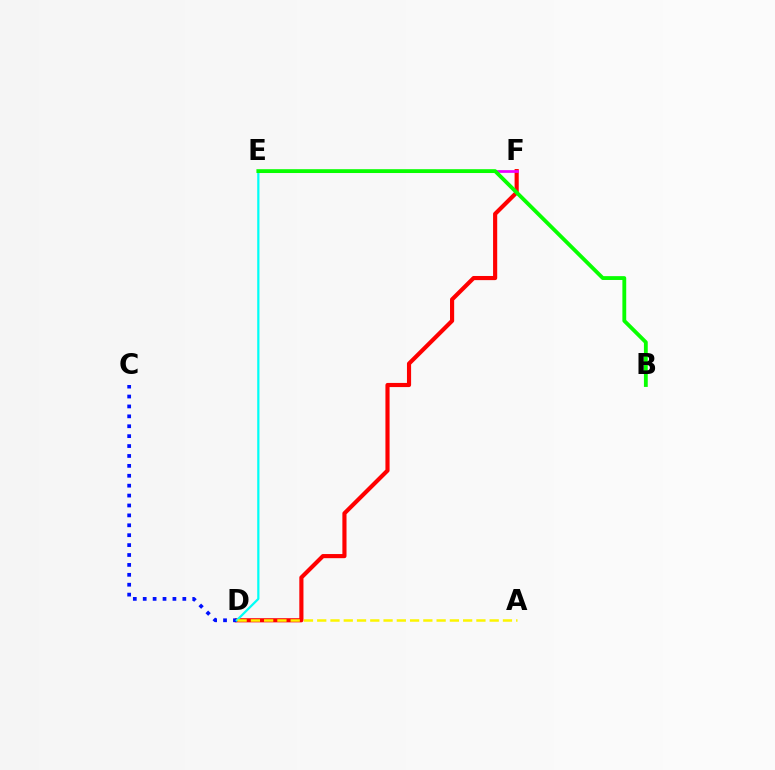{('D', 'F'): [{'color': '#ff0000', 'line_style': 'solid', 'thickness': 2.98}], ('E', 'F'): [{'color': '#ee00ff', 'line_style': 'solid', 'thickness': 1.95}], ('C', 'D'): [{'color': '#0010ff', 'line_style': 'dotted', 'thickness': 2.69}], ('D', 'E'): [{'color': '#00fff6', 'line_style': 'solid', 'thickness': 1.6}], ('B', 'E'): [{'color': '#08ff00', 'line_style': 'solid', 'thickness': 2.75}], ('A', 'D'): [{'color': '#fcf500', 'line_style': 'dashed', 'thickness': 1.8}]}